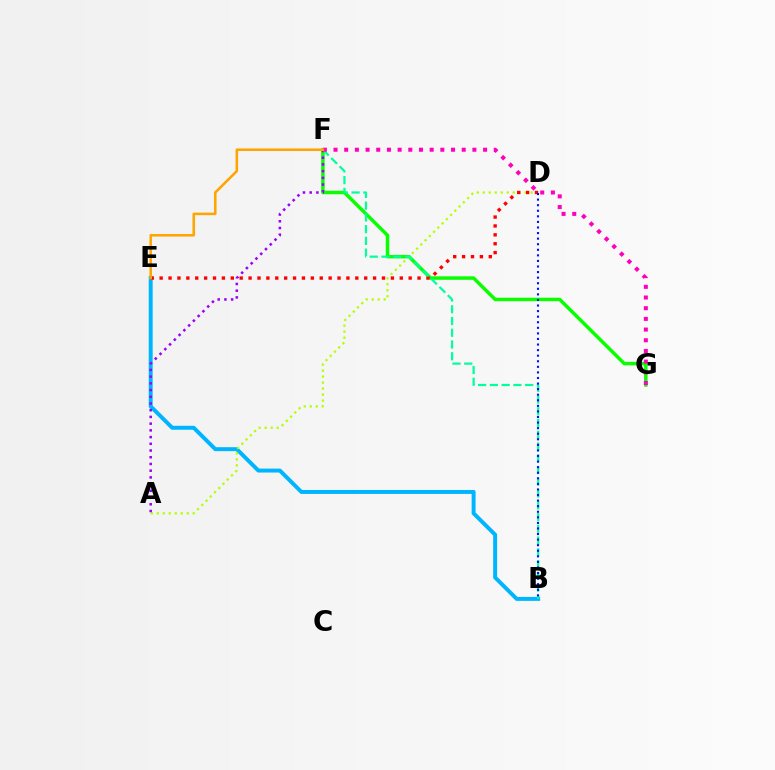{('B', 'E'): [{'color': '#00b5ff', 'line_style': 'solid', 'thickness': 2.85}], ('F', 'G'): [{'color': '#08ff00', 'line_style': 'solid', 'thickness': 2.5}, {'color': '#ff00bd', 'line_style': 'dotted', 'thickness': 2.9}], ('A', 'D'): [{'color': '#b3ff00', 'line_style': 'dotted', 'thickness': 1.63}], ('D', 'E'): [{'color': '#ff0000', 'line_style': 'dotted', 'thickness': 2.42}], ('A', 'F'): [{'color': '#9b00ff', 'line_style': 'dotted', 'thickness': 1.83}], ('B', 'F'): [{'color': '#00ff9d', 'line_style': 'dashed', 'thickness': 1.6}], ('B', 'D'): [{'color': '#0010ff', 'line_style': 'dotted', 'thickness': 1.51}], ('E', 'F'): [{'color': '#ffa500', 'line_style': 'solid', 'thickness': 1.84}]}